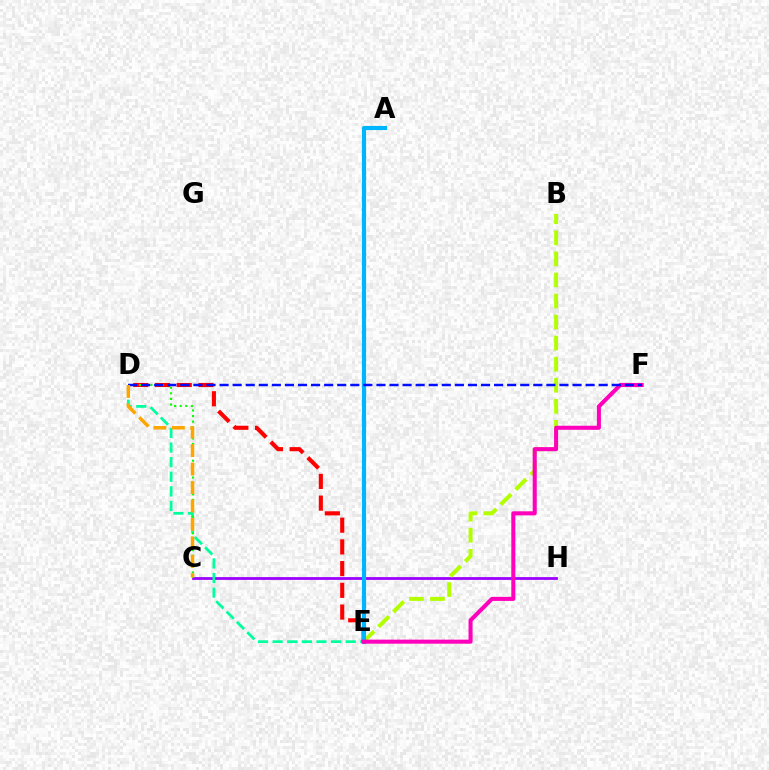{('C', 'H'): [{'color': '#9b00ff', 'line_style': 'solid', 'thickness': 2.0}], ('B', 'E'): [{'color': '#b3ff00', 'line_style': 'dashed', 'thickness': 2.86}], ('D', 'E'): [{'color': '#00ff9d', 'line_style': 'dashed', 'thickness': 1.99}, {'color': '#ff0000', 'line_style': 'dashed', 'thickness': 2.95}], ('C', 'D'): [{'color': '#08ff00', 'line_style': 'dotted', 'thickness': 1.52}, {'color': '#ffa500', 'line_style': 'dashed', 'thickness': 2.51}], ('A', 'E'): [{'color': '#00b5ff', 'line_style': 'solid', 'thickness': 2.97}], ('E', 'F'): [{'color': '#ff00bd', 'line_style': 'solid', 'thickness': 2.92}], ('D', 'F'): [{'color': '#0010ff', 'line_style': 'dashed', 'thickness': 1.78}]}